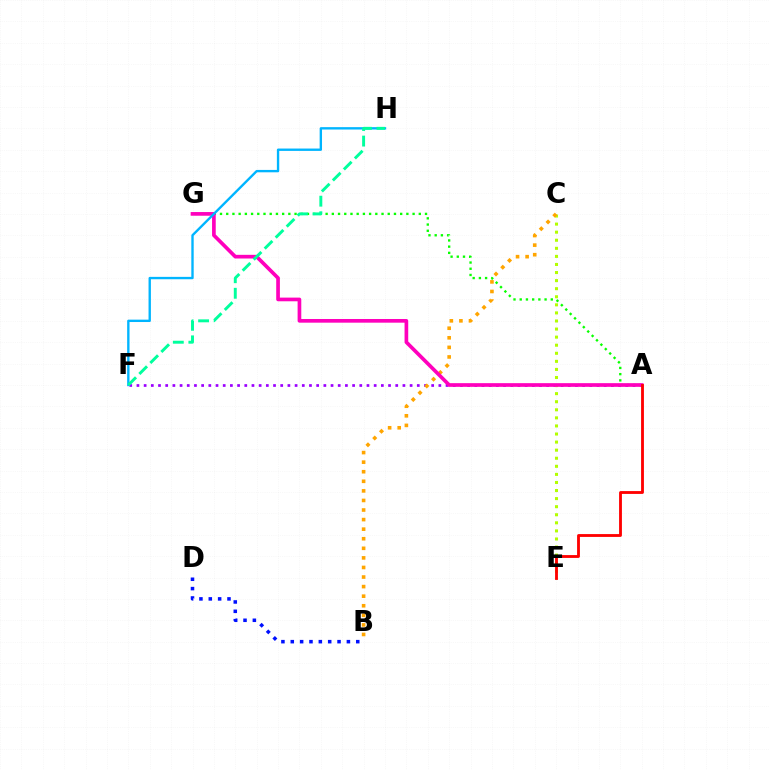{('A', 'F'): [{'color': '#9b00ff', 'line_style': 'dotted', 'thickness': 1.95}], ('C', 'E'): [{'color': '#b3ff00', 'line_style': 'dotted', 'thickness': 2.19}], ('B', 'C'): [{'color': '#ffa500', 'line_style': 'dotted', 'thickness': 2.6}], ('A', 'G'): [{'color': '#08ff00', 'line_style': 'dotted', 'thickness': 1.69}, {'color': '#ff00bd', 'line_style': 'solid', 'thickness': 2.65}], ('F', 'H'): [{'color': '#00b5ff', 'line_style': 'solid', 'thickness': 1.71}, {'color': '#00ff9d', 'line_style': 'dashed', 'thickness': 2.11}], ('B', 'D'): [{'color': '#0010ff', 'line_style': 'dotted', 'thickness': 2.54}], ('A', 'E'): [{'color': '#ff0000', 'line_style': 'solid', 'thickness': 2.04}]}